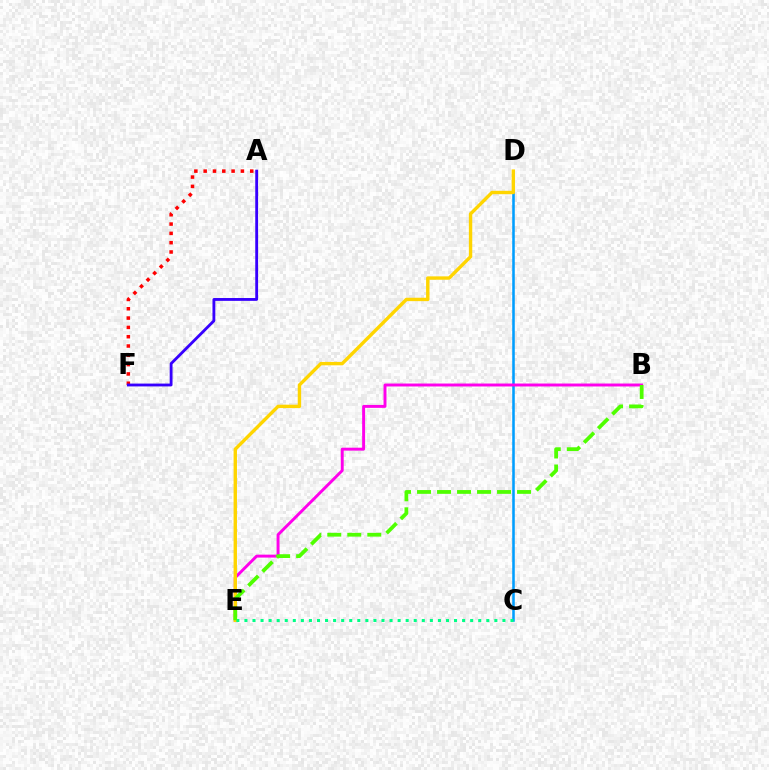{('C', 'D'): [{'color': '#009eff', 'line_style': 'solid', 'thickness': 1.84}], ('A', 'F'): [{'color': '#ff0000', 'line_style': 'dotted', 'thickness': 2.53}, {'color': '#3700ff', 'line_style': 'solid', 'thickness': 2.04}], ('B', 'E'): [{'color': '#ff00ed', 'line_style': 'solid', 'thickness': 2.11}, {'color': '#4fff00', 'line_style': 'dashed', 'thickness': 2.72}], ('D', 'E'): [{'color': '#ffd500', 'line_style': 'solid', 'thickness': 2.44}], ('C', 'E'): [{'color': '#00ff86', 'line_style': 'dotted', 'thickness': 2.19}]}